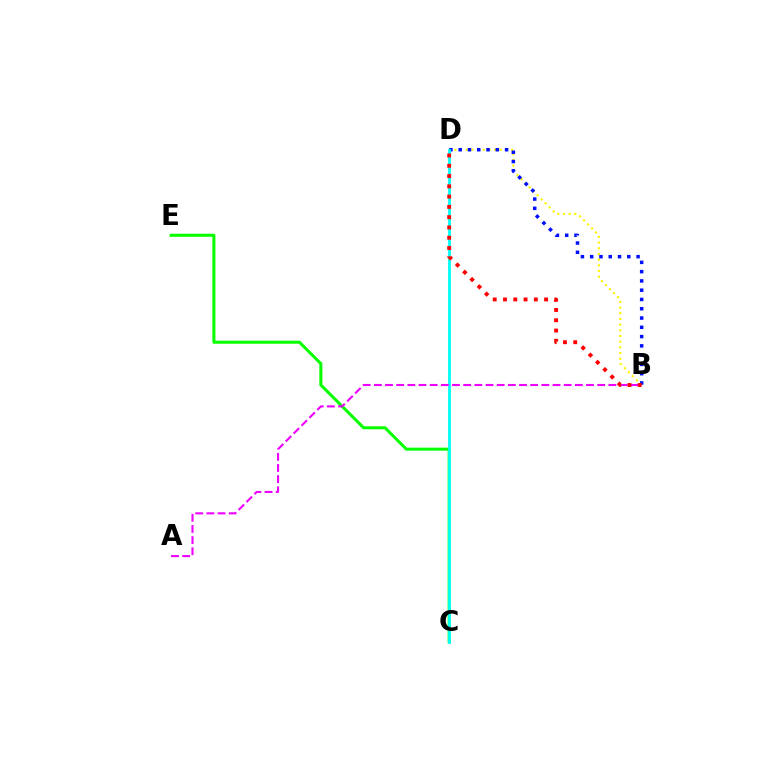{('B', 'D'): [{'color': '#fcf500', 'line_style': 'dotted', 'thickness': 1.54}, {'color': '#0010ff', 'line_style': 'dotted', 'thickness': 2.52}, {'color': '#ff0000', 'line_style': 'dotted', 'thickness': 2.79}], ('C', 'E'): [{'color': '#08ff00', 'line_style': 'solid', 'thickness': 2.19}], ('C', 'D'): [{'color': '#00fff6', 'line_style': 'solid', 'thickness': 2.01}], ('A', 'B'): [{'color': '#ee00ff', 'line_style': 'dashed', 'thickness': 1.52}]}